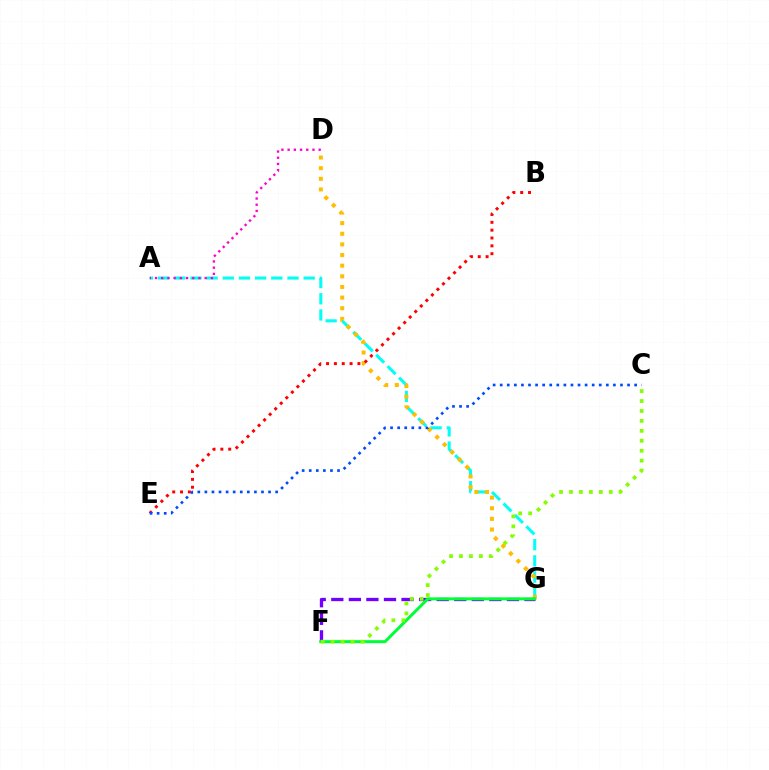{('F', 'G'): [{'color': '#7200ff', 'line_style': 'dashed', 'thickness': 2.39}, {'color': '#00ff39', 'line_style': 'solid', 'thickness': 2.17}], ('A', 'G'): [{'color': '#00fff6', 'line_style': 'dashed', 'thickness': 2.2}], ('A', 'D'): [{'color': '#ff00cf', 'line_style': 'dotted', 'thickness': 1.69}], ('D', 'G'): [{'color': '#ffbd00', 'line_style': 'dotted', 'thickness': 2.89}], ('C', 'F'): [{'color': '#84ff00', 'line_style': 'dotted', 'thickness': 2.7}], ('B', 'E'): [{'color': '#ff0000', 'line_style': 'dotted', 'thickness': 2.13}], ('C', 'E'): [{'color': '#004bff', 'line_style': 'dotted', 'thickness': 1.92}]}